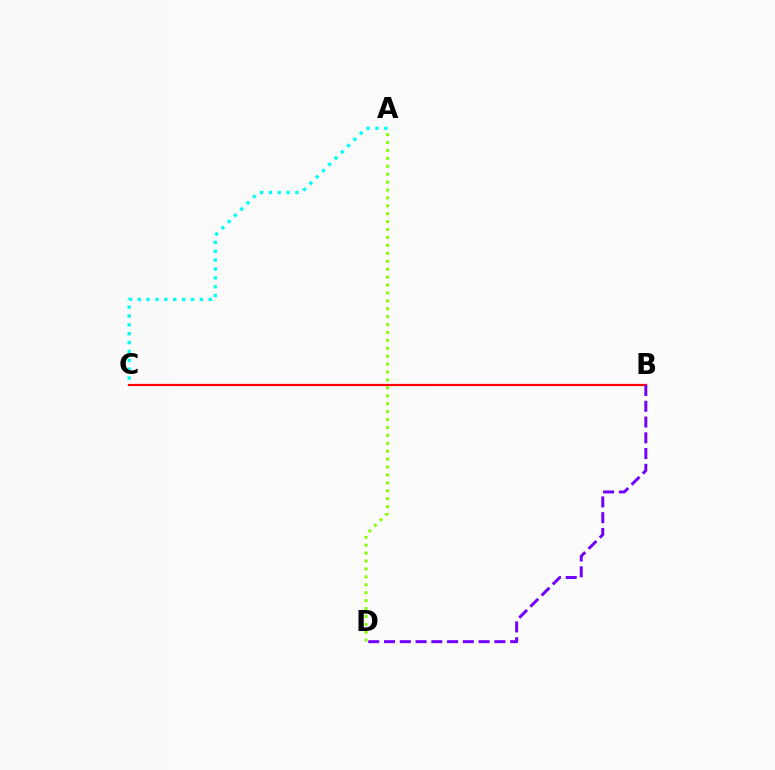{('A', 'C'): [{'color': '#00fff6', 'line_style': 'dotted', 'thickness': 2.41}], ('A', 'D'): [{'color': '#84ff00', 'line_style': 'dotted', 'thickness': 2.15}], ('B', 'C'): [{'color': '#ff0000', 'line_style': 'solid', 'thickness': 1.59}], ('B', 'D'): [{'color': '#7200ff', 'line_style': 'dashed', 'thickness': 2.14}]}